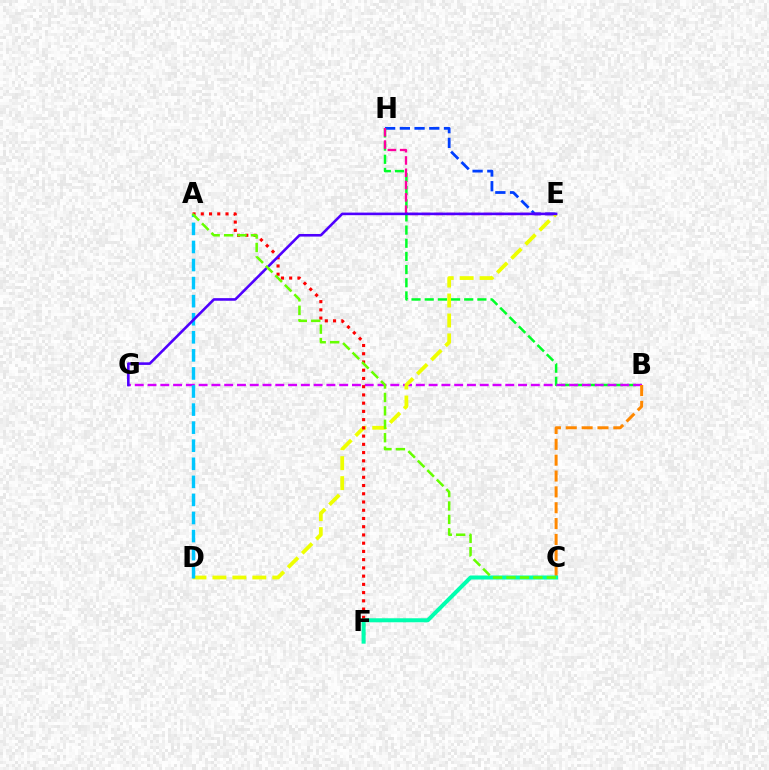{('E', 'H'): [{'color': '#003fff', 'line_style': 'dashed', 'thickness': 2.0}, {'color': '#ff00a0', 'line_style': 'dashed', 'thickness': 1.67}], ('B', 'H'): [{'color': '#00ff27', 'line_style': 'dashed', 'thickness': 1.79}], ('B', 'G'): [{'color': '#d600ff', 'line_style': 'dashed', 'thickness': 1.74}], ('D', 'E'): [{'color': '#eeff00', 'line_style': 'dashed', 'thickness': 2.71}], ('B', 'C'): [{'color': '#ff8800', 'line_style': 'dashed', 'thickness': 2.15}], ('A', 'F'): [{'color': '#ff0000', 'line_style': 'dotted', 'thickness': 2.24}], ('A', 'D'): [{'color': '#00c7ff', 'line_style': 'dashed', 'thickness': 2.45}], ('C', 'F'): [{'color': '#00ffaf', 'line_style': 'solid', 'thickness': 2.89}], ('E', 'G'): [{'color': '#4f00ff', 'line_style': 'solid', 'thickness': 1.87}], ('A', 'C'): [{'color': '#66ff00', 'line_style': 'dashed', 'thickness': 1.82}]}